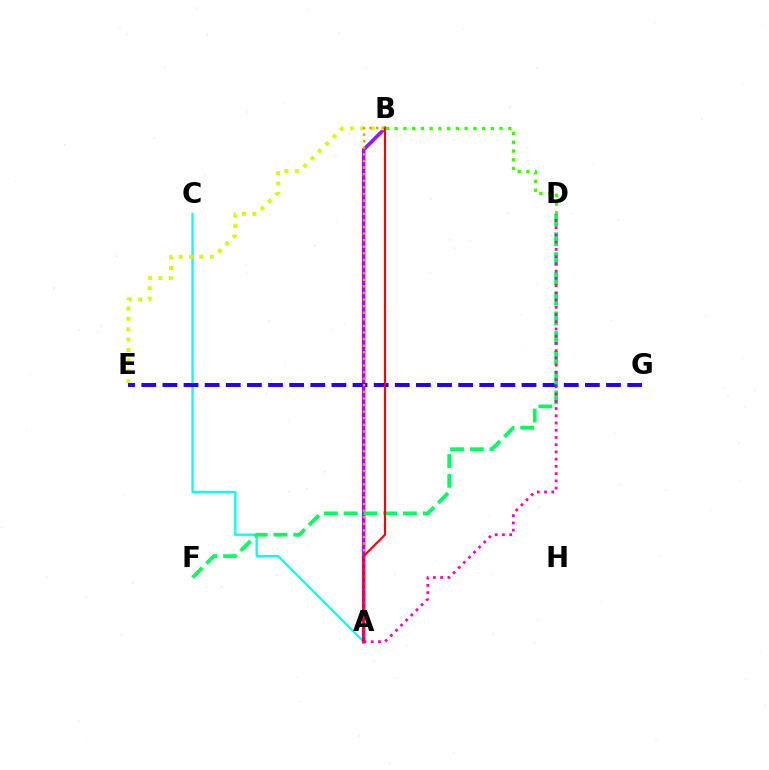{('A', 'C'): [{'color': '#00fff6', 'line_style': 'solid', 'thickness': 1.64}], ('A', 'B'): [{'color': '#0074ff', 'line_style': 'solid', 'thickness': 2.47}, {'color': '#b900ff', 'line_style': 'solid', 'thickness': 2.2}, {'color': '#ff9400', 'line_style': 'dotted', 'thickness': 1.79}, {'color': '#ff0000', 'line_style': 'solid', 'thickness': 1.52}], ('B', 'E'): [{'color': '#d1ff00', 'line_style': 'dotted', 'thickness': 2.82}], ('E', 'G'): [{'color': '#2500ff', 'line_style': 'dashed', 'thickness': 2.87}], ('D', 'F'): [{'color': '#00ff5c', 'line_style': 'dashed', 'thickness': 2.68}], ('A', 'D'): [{'color': '#ff00ac', 'line_style': 'dotted', 'thickness': 1.97}], ('B', 'D'): [{'color': '#3dff00', 'line_style': 'dotted', 'thickness': 2.37}]}